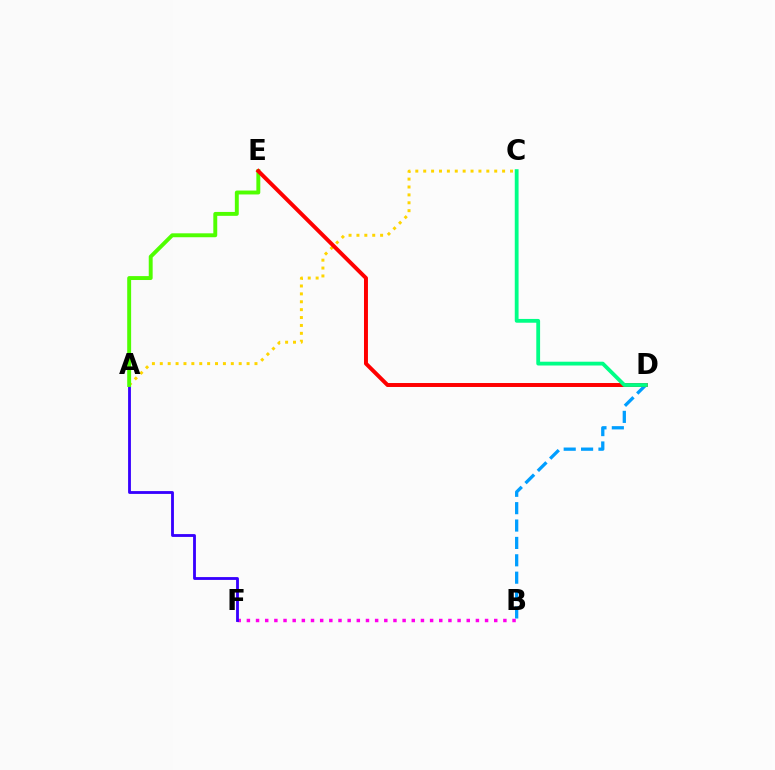{('B', 'F'): [{'color': '#ff00ed', 'line_style': 'dotted', 'thickness': 2.49}], ('B', 'D'): [{'color': '#009eff', 'line_style': 'dashed', 'thickness': 2.36}], ('A', 'C'): [{'color': '#ffd500', 'line_style': 'dotted', 'thickness': 2.14}], ('A', 'F'): [{'color': '#3700ff', 'line_style': 'solid', 'thickness': 2.04}], ('A', 'E'): [{'color': '#4fff00', 'line_style': 'solid', 'thickness': 2.82}], ('D', 'E'): [{'color': '#ff0000', 'line_style': 'solid', 'thickness': 2.84}], ('C', 'D'): [{'color': '#00ff86', 'line_style': 'solid', 'thickness': 2.73}]}